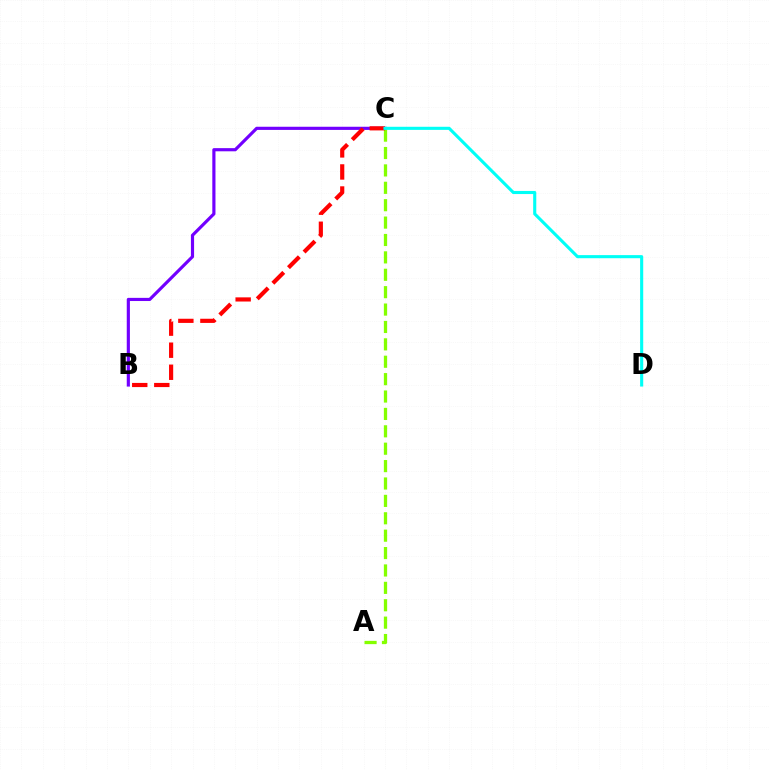{('B', 'C'): [{'color': '#7200ff', 'line_style': 'solid', 'thickness': 2.28}, {'color': '#ff0000', 'line_style': 'dashed', 'thickness': 3.0}], ('A', 'C'): [{'color': '#84ff00', 'line_style': 'dashed', 'thickness': 2.36}], ('C', 'D'): [{'color': '#00fff6', 'line_style': 'solid', 'thickness': 2.23}]}